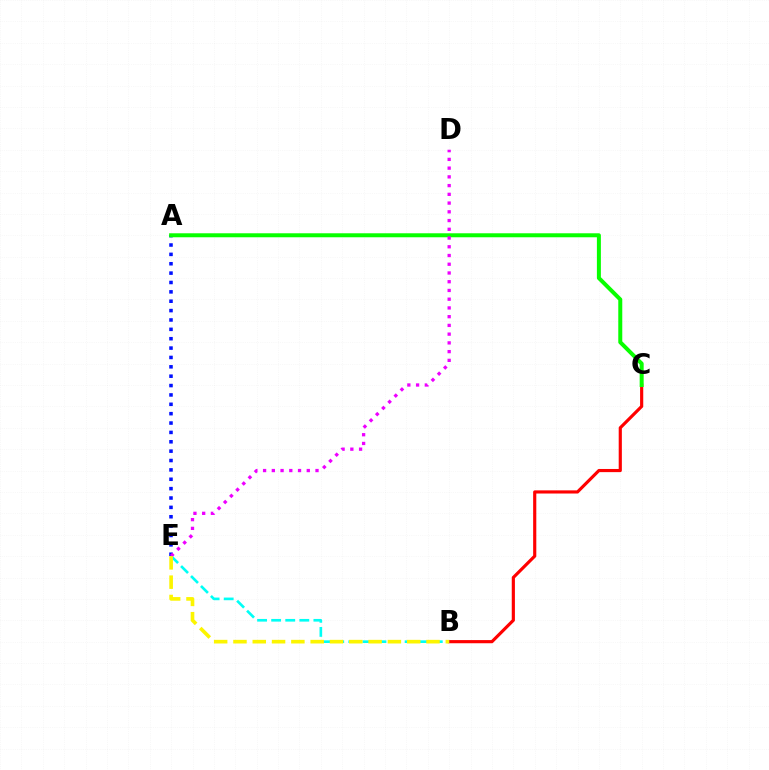{('B', 'C'): [{'color': '#ff0000', 'line_style': 'solid', 'thickness': 2.27}], ('B', 'E'): [{'color': '#00fff6', 'line_style': 'dashed', 'thickness': 1.91}, {'color': '#fcf500', 'line_style': 'dashed', 'thickness': 2.62}], ('A', 'E'): [{'color': '#0010ff', 'line_style': 'dotted', 'thickness': 2.55}], ('A', 'C'): [{'color': '#08ff00', 'line_style': 'solid', 'thickness': 2.88}], ('D', 'E'): [{'color': '#ee00ff', 'line_style': 'dotted', 'thickness': 2.37}]}